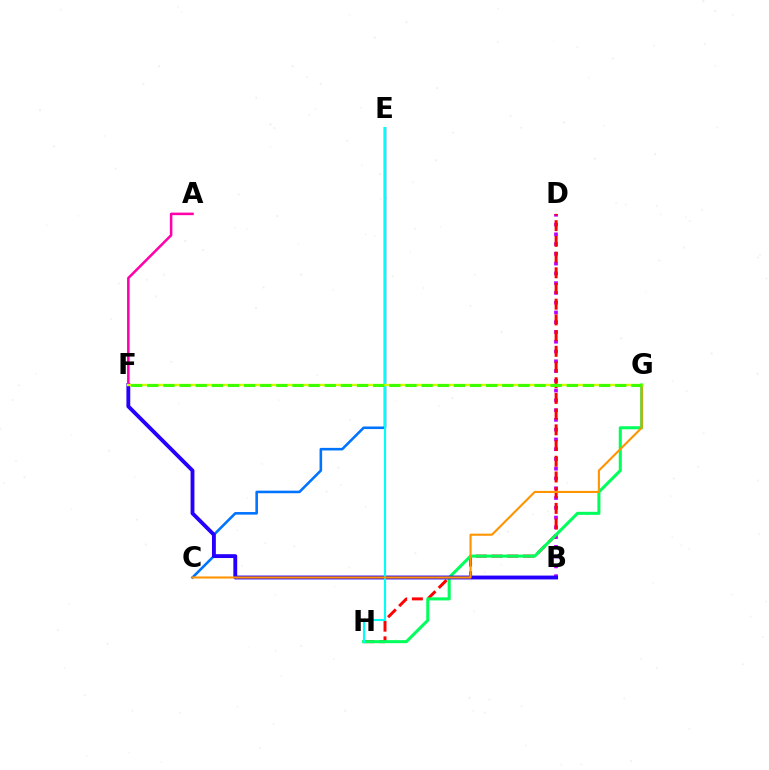{('B', 'D'): [{'color': '#b900ff', 'line_style': 'dotted', 'thickness': 2.65}], ('D', 'H'): [{'color': '#ff0000', 'line_style': 'dashed', 'thickness': 2.13}], ('G', 'H'): [{'color': '#00ff5c', 'line_style': 'solid', 'thickness': 2.19}], ('C', 'E'): [{'color': '#0074ff', 'line_style': 'solid', 'thickness': 1.86}], ('B', 'F'): [{'color': '#2500ff', 'line_style': 'solid', 'thickness': 2.77}], ('E', 'H'): [{'color': '#00fff6', 'line_style': 'solid', 'thickness': 1.54}], ('C', 'G'): [{'color': '#ff9400', 'line_style': 'solid', 'thickness': 1.52}], ('A', 'F'): [{'color': '#ff00ac', 'line_style': 'solid', 'thickness': 1.83}], ('F', 'G'): [{'color': '#d1ff00', 'line_style': 'solid', 'thickness': 1.68}, {'color': '#3dff00', 'line_style': 'dashed', 'thickness': 2.19}]}